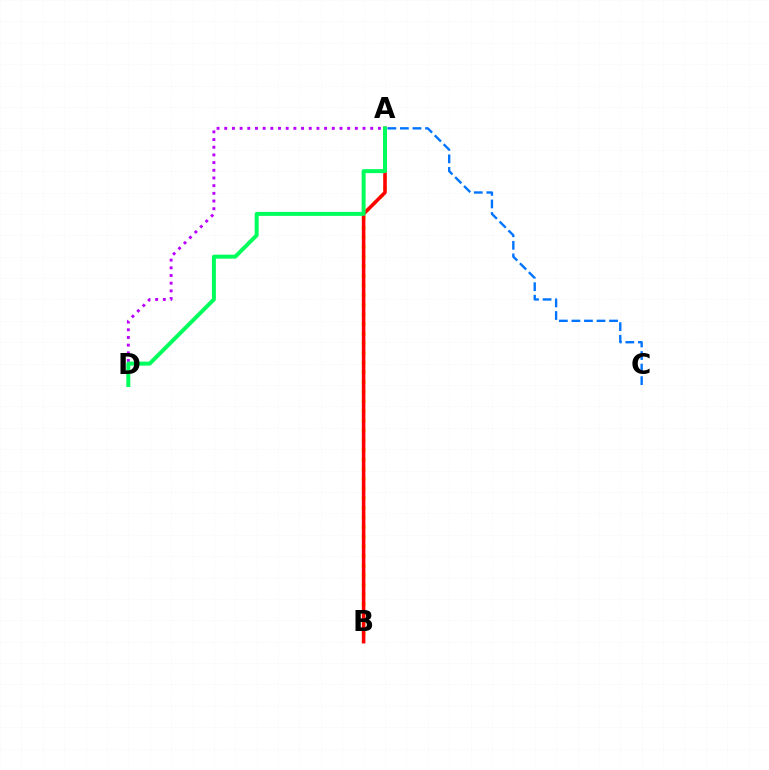{('A', 'C'): [{'color': '#0074ff', 'line_style': 'dashed', 'thickness': 1.71}], ('A', 'D'): [{'color': '#b900ff', 'line_style': 'dotted', 'thickness': 2.09}, {'color': '#00ff5c', 'line_style': 'solid', 'thickness': 2.86}], ('A', 'B'): [{'color': '#d1ff00', 'line_style': 'dotted', 'thickness': 2.62}, {'color': '#ff0000', 'line_style': 'solid', 'thickness': 2.56}]}